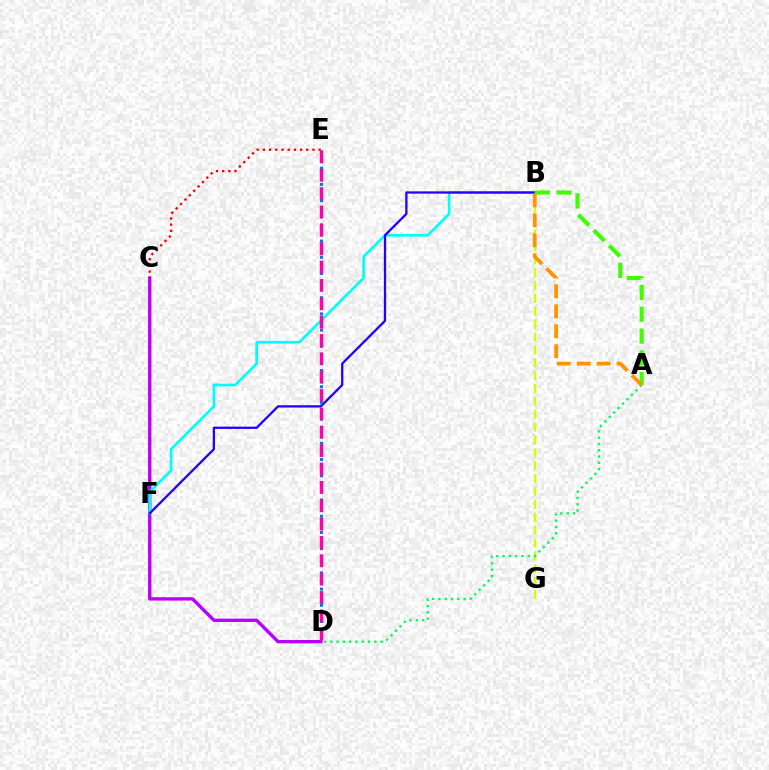{('C', 'D'): [{'color': '#b900ff', 'line_style': 'solid', 'thickness': 2.41}], ('B', 'F'): [{'color': '#00fff6', 'line_style': 'solid', 'thickness': 1.94}, {'color': '#2500ff', 'line_style': 'solid', 'thickness': 1.65}], ('B', 'G'): [{'color': '#d1ff00', 'line_style': 'dashed', 'thickness': 1.75}], ('A', 'D'): [{'color': '#00ff5c', 'line_style': 'dotted', 'thickness': 1.71}], ('C', 'E'): [{'color': '#ff0000', 'line_style': 'dotted', 'thickness': 1.68}], ('D', 'E'): [{'color': '#0074ff', 'line_style': 'dotted', 'thickness': 2.2}, {'color': '#ff00ac', 'line_style': 'dashed', 'thickness': 2.49}], ('A', 'B'): [{'color': '#3dff00', 'line_style': 'dashed', 'thickness': 2.96}, {'color': '#ff9400', 'line_style': 'dashed', 'thickness': 2.71}]}